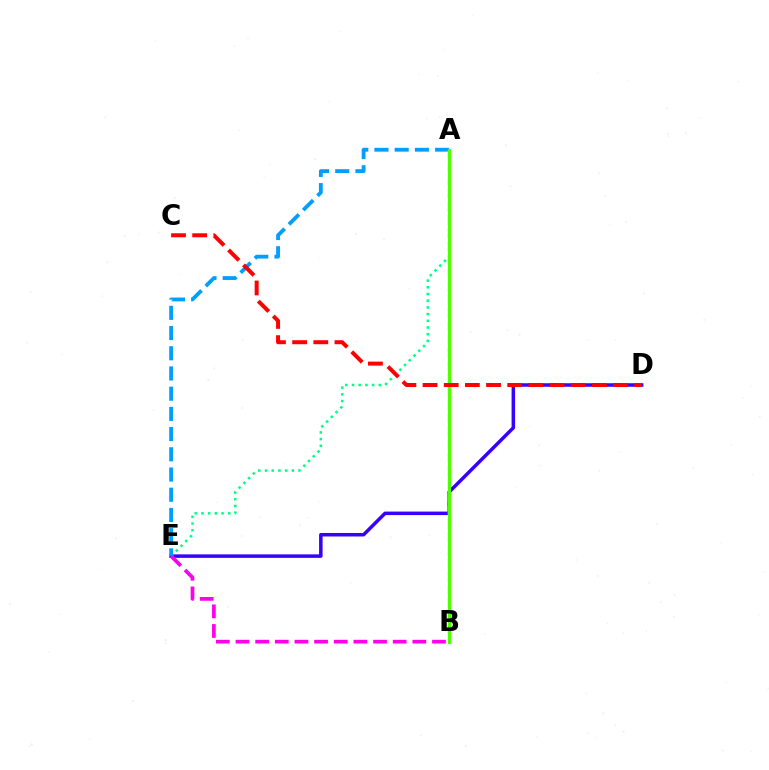{('D', 'E'): [{'color': '#3700ff', 'line_style': 'solid', 'thickness': 2.52}], ('A', 'E'): [{'color': '#00ff86', 'line_style': 'dotted', 'thickness': 1.82}, {'color': '#009eff', 'line_style': 'dashed', 'thickness': 2.75}], ('B', 'E'): [{'color': '#ff00ed', 'line_style': 'dashed', 'thickness': 2.67}], ('A', 'B'): [{'color': '#ffd500', 'line_style': 'dashed', 'thickness': 1.79}, {'color': '#4fff00', 'line_style': 'solid', 'thickness': 2.27}], ('C', 'D'): [{'color': '#ff0000', 'line_style': 'dashed', 'thickness': 2.88}]}